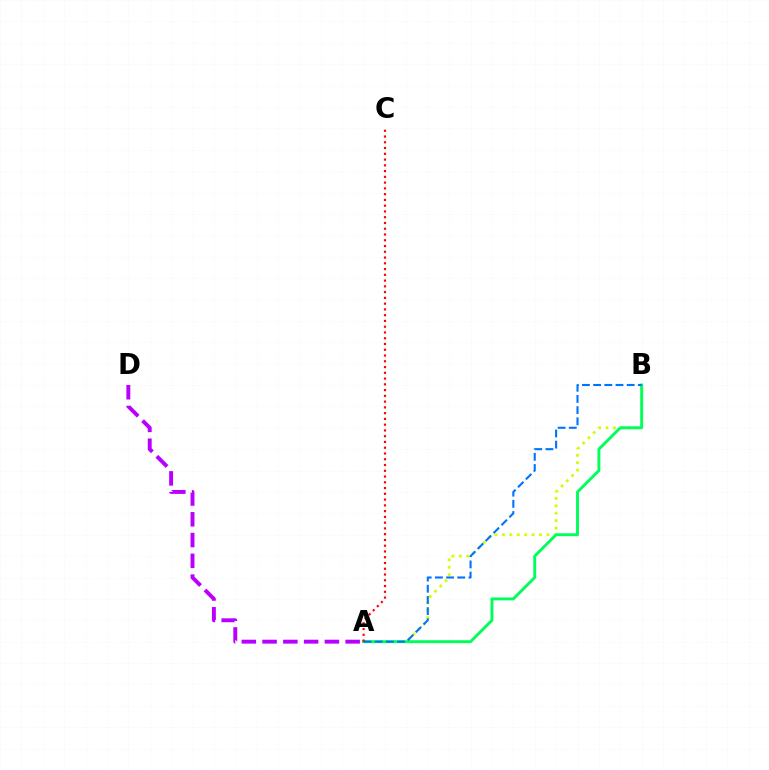{('A', 'B'): [{'color': '#d1ff00', 'line_style': 'dotted', 'thickness': 2.02}, {'color': '#00ff5c', 'line_style': 'solid', 'thickness': 2.1}, {'color': '#0074ff', 'line_style': 'dashed', 'thickness': 1.52}], ('A', 'D'): [{'color': '#b900ff', 'line_style': 'dashed', 'thickness': 2.82}], ('A', 'C'): [{'color': '#ff0000', 'line_style': 'dotted', 'thickness': 1.57}]}